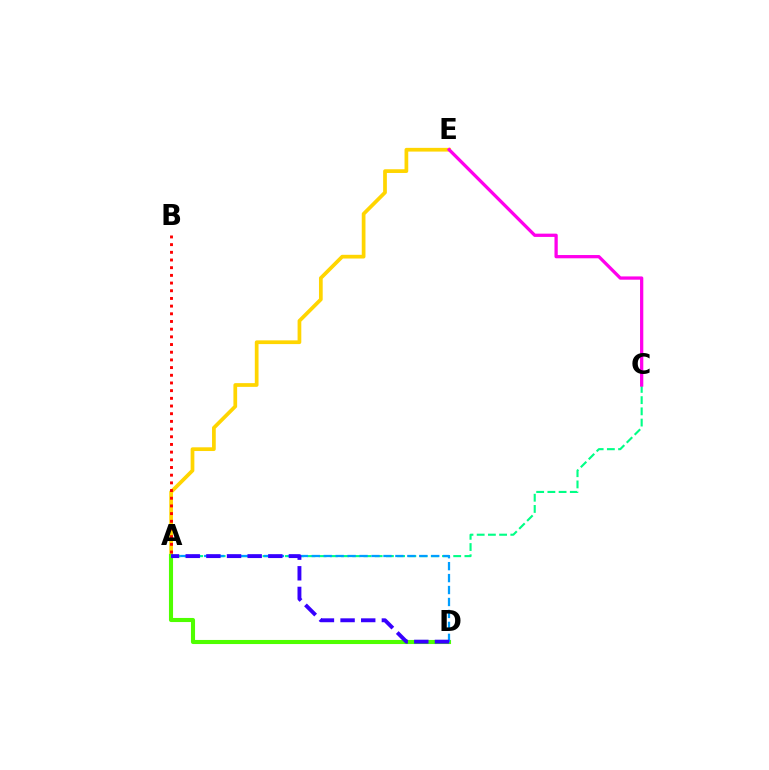{('A', 'E'): [{'color': '#ffd500', 'line_style': 'solid', 'thickness': 2.68}], ('A', 'C'): [{'color': '#00ff86', 'line_style': 'dashed', 'thickness': 1.52}], ('A', 'B'): [{'color': '#ff0000', 'line_style': 'dotted', 'thickness': 2.09}], ('A', 'D'): [{'color': '#4fff00', 'line_style': 'solid', 'thickness': 2.95}, {'color': '#009eff', 'line_style': 'dashed', 'thickness': 1.62}, {'color': '#3700ff', 'line_style': 'dashed', 'thickness': 2.81}], ('C', 'E'): [{'color': '#ff00ed', 'line_style': 'solid', 'thickness': 2.35}]}